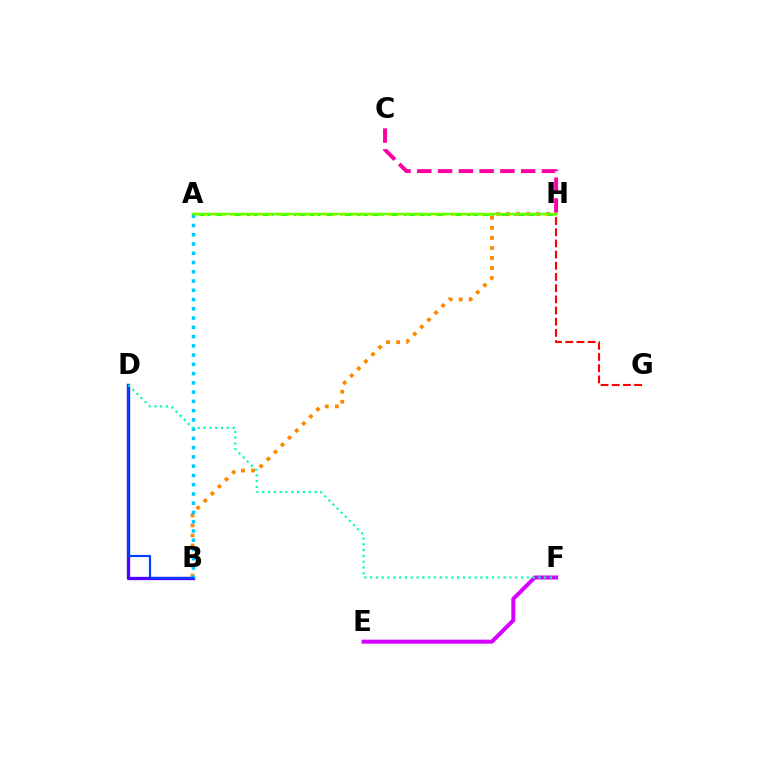{('A', 'H'): [{'color': '#00ff27', 'line_style': 'dashed', 'thickness': 2.14}, {'color': '#eeff00', 'line_style': 'dotted', 'thickness': 2.5}, {'color': '#66ff00', 'line_style': 'solid', 'thickness': 1.75}], ('B', 'D'): [{'color': '#4f00ff', 'line_style': 'solid', 'thickness': 2.39}, {'color': '#003fff', 'line_style': 'solid', 'thickness': 1.56}], ('E', 'F'): [{'color': '#d600ff', 'line_style': 'solid', 'thickness': 2.88}], ('B', 'H'): [{'color': '#ff8800', 'line_style': 'dotted', 'thickness': 2.73}], ('C', 'H'): [{'color': '#ff00a0', 'line_style': 'dashed', 'thickness': 2.82}], ('A', 'B'): [{'color': '#00c7ff', 'line_style': 'dotted', 'thickness': 2.51}], ('G', 'H'): [{'color': '#ff0000', 'line_style': 'dashed', 'thickness': 1.52}], ('D', 'F'): [{'color': '#00ffaf', 'line_style': 'dotted', 'thickness': 1.58}]}